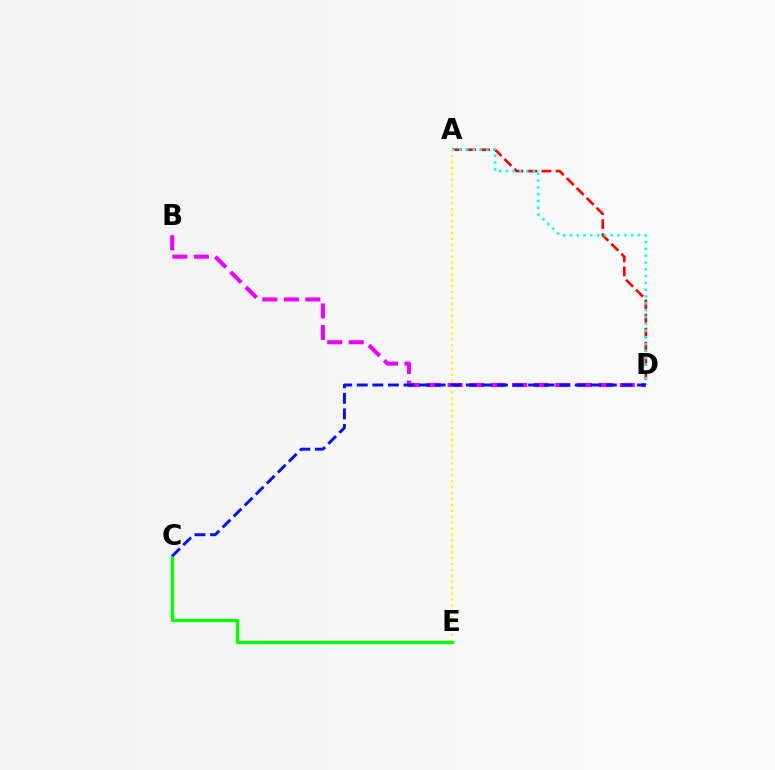{('B', 'D'): [{'color': '#ee00ff', 'line_style': 'dashed', 'thickness': 2.92}], ('A', 'D'): [{'color': '#ff0000', 'line_style': 'dashed', 'thickness': 1.91}, {'color': '#00fff6', 'line_style': 'dotted', 'thickness': 1.85}], ('A', 'E'): [{'color': '#fcf500', 'line_style': 'dotted', 'thickness': 1.61}], ('C', 'E'): [{'color': '#08ff00', 'line_style': 'solid', 'thickness': 2.42}], ('C', 'D'): [{'color': '#0010ff', 'line_style': 'dashed', 'thickness': 2.12}]}